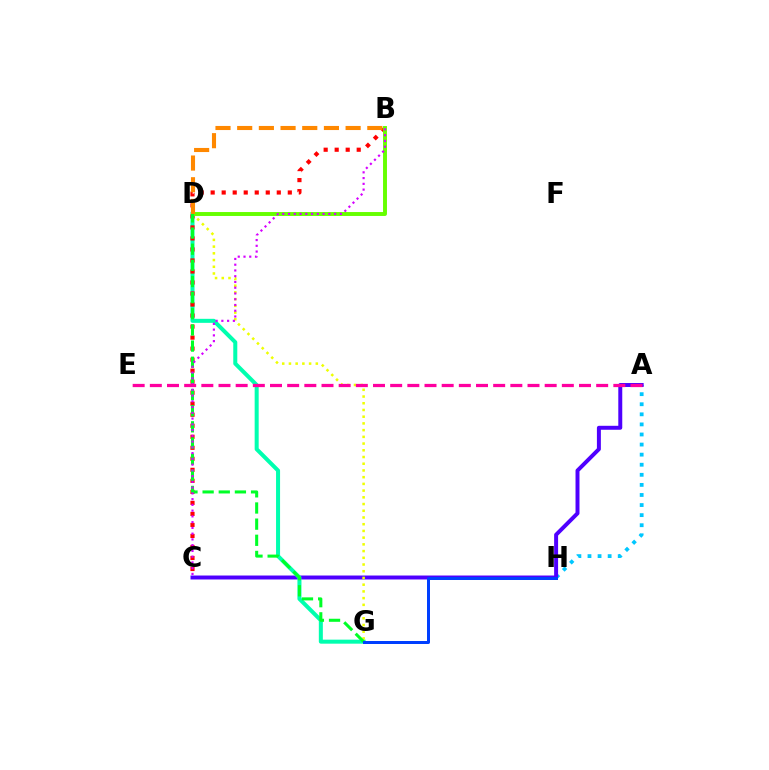{('A', 'H'): [{'color': '#00c7ff', 'line_style': 'dotted', 'thickness': 2.74}], ('A', 'C'): [{'color': '#4f00ff', 'line_style': 'solid', 'thickness': 2.85}], ('D', 'G'): [{'color': '#00ffaf', 'line_style': 'solid', 'thickness': 2.89}, {'color': '#eeff00', 'line_style': 'dotted', 'thickness': 1.83}, {'color': '#00ff27', 'line_style': 'dashed', 'thickness': 2.19}], ('B', 'C'): [{'color': '#ff0000', 'line_style': 'dotted', 'thickness': 2.99}, {'color': '#d600ff', 'line_style': 'dotted', 'thickness': 1.56}], ('B', 'D'): [{'color': '#66ff00', 'line_style': 'solid', 'thickness': 2.82}, {'color': '#ff8800', 'line_style': 'dashed', 'thickness': 2.95}], ('G', 'H'): [{'color': '#003fff', 'line_style': 'solid', 'thickness': 2.16}], ('A', 'E'): [{'color': '#ff00a0', 'line_style': 'dashed', 'thickness': 2.33}]}